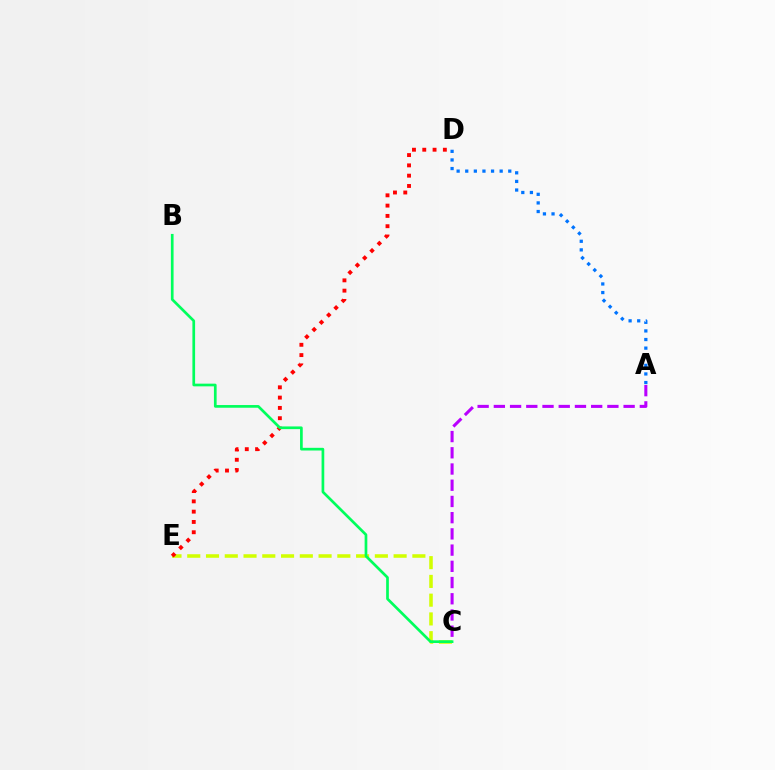{('C', 'E'): [{'color': '#d1ff00', 'line_style': 'dashed', 'thickness': 2.55}], ('A', 'C'): [{'color': '#b900ff', 'line_style': 'dashed', 'thickness': 2.2}], ('D', 'E'): [{'color': '#ff0000', 'line_style': 'dotted', 'thickness': 2.8}], ('B', 'C'): [{'color': '#00ff5c', 'line_style': 'solid', 'thickness': 1.94}], ('A', 'D'): [{'color': '#0074ff', 'line_style': 'dotted', 'thickness': 2.34}]}